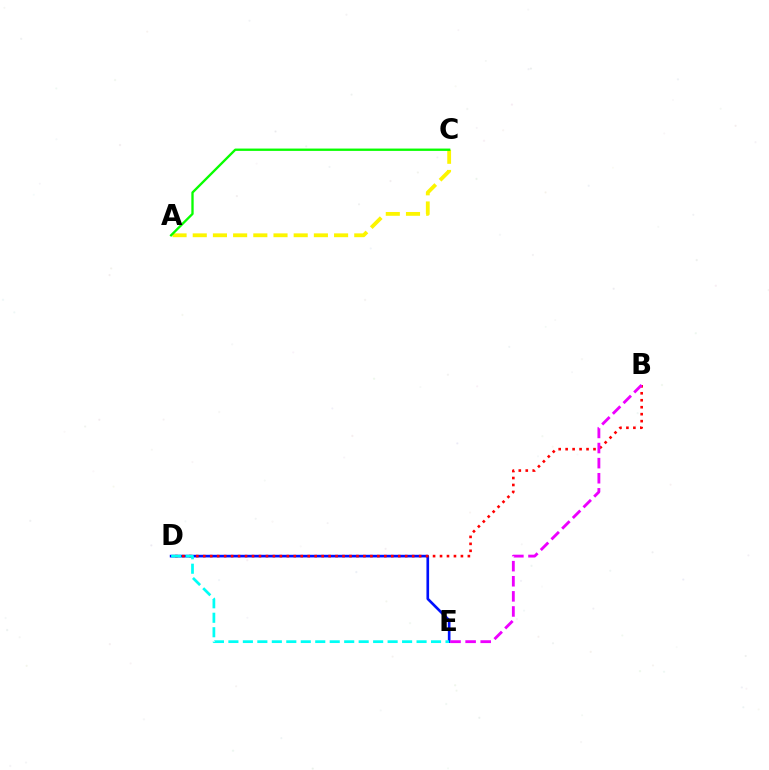{('D', 'E'): [{'color': '#0010ff', 'line_style': 'solid', 'thickness': 1.91}, {'color': '#00fff6', 'line_style': 'dashed', 'thickness': 1.97}], ('A', 'C'): [{'color': '#fcf500', 'line_style': 'dashed', 'thickness': 2.74}, {'color': '#08ff00', 'line_style': 'solid', 'thickness': 1.68}], ('B', 'D'): [{'color': '#ff0000', 'line_style': 'dotted', 'thickness': 1.89}], ('B', 'E'): [{'color': '#ee00ff', 'line_style': 'dashed', 'thickness': 2.05}]}